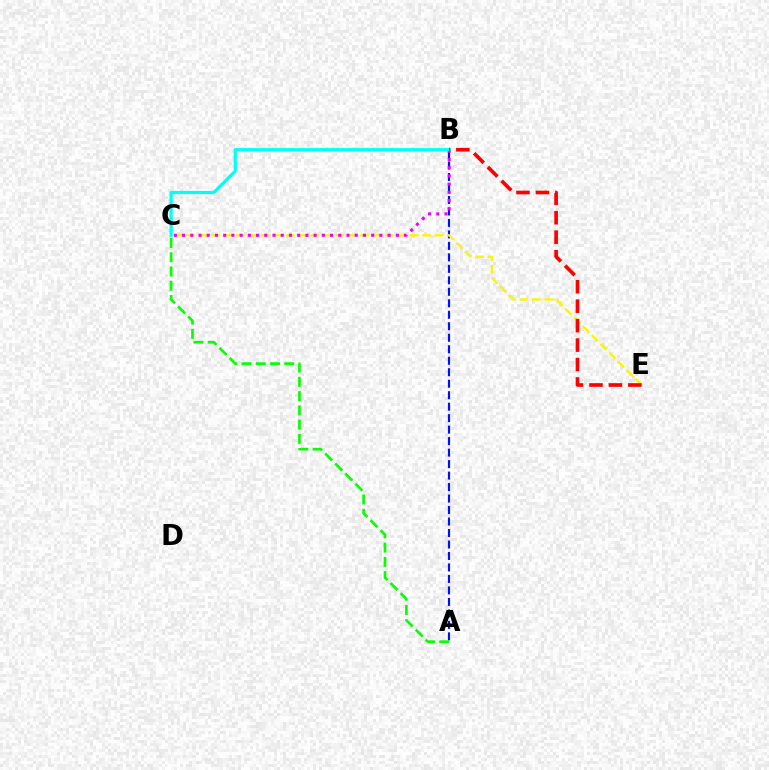{('A', 'B'): [{'color': '#0010ff', 'line_style': 'dashed', 'thickness': 1.56}], ('C', 'E'): [{'color': '#fcf500', 'line_style': 'dashed', 'thickness': 1.69}], ('B', 'C'): [{'color': '#ee00ff', 'line_style': 'dotted', 'thickness': 2.23}, {'color': '#00fff6', 'line_style': 'solid', 'thickness': 2.31}], ('A', 'C'): [{'color': '#08ff00', 'line_style': 'dashed', 'thickness': 1.94}], ('B', 'E'): [{'color': '#ff0000', 'line_style': 'dashed', 'thickness': 2.64}]}